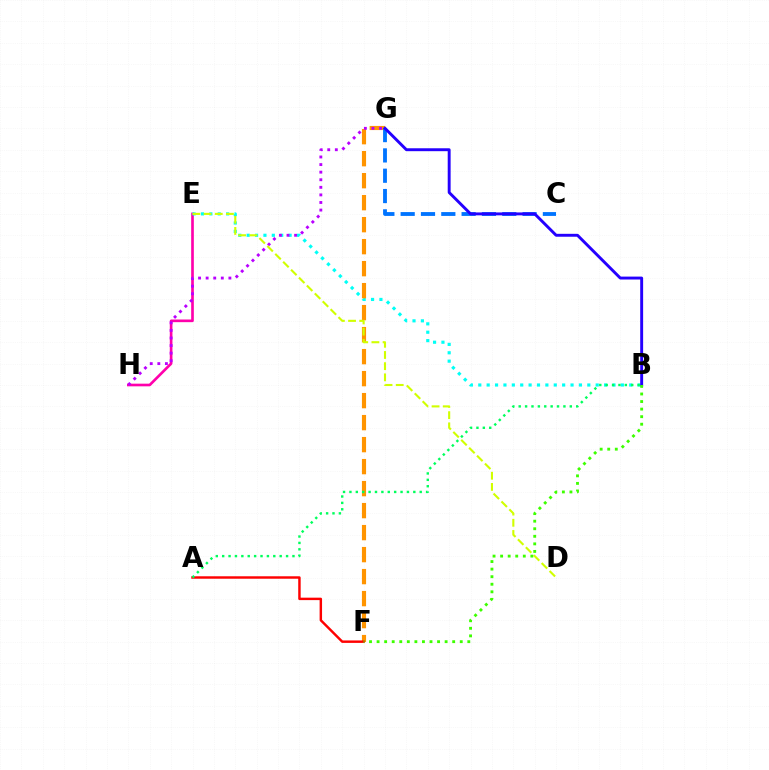{('E', 'H'): [{'color': '#ff00ac', 'line_style': 'solid', 'thickness': 1.91}], ('B', 'E'): [{'color': '#00fff6', 'line_style': 'dotted', 'thickness': 2.28}], ('F', 'G'): [{'color': '#ff9400', 'line_style': 'dashed', 'thickness': 2.99}], ('G', 'H'): [{'color': '#b900ff', 'line_style': 'dotted', 'thickness': 2.06}], ('C', 'G'): [{'color': '#0074ff', 'line_style': 'dashed', 'thickness': 2.76}], ('B', 'G'): [{'color': '#2500ff', 'line_style': 'solid', 'thickness': 2.1}], ('A', 'F'): [{'color': '#ff0000', 'line_style': 'solid', 'thickness': 1.76}], ('D', 'E'): [{'color': '#d1ff00', 'line_style': 'dashed', 'thickness': 1.52}], ('B', 'F'): [{'color': '#3dff00', 'line_style': 'dotted', 'thickness': 2.05}], ('A', 'B'): [{'color': '#00ff5c', 'line_style': 'dotted', 'thickness': 1.74}]}